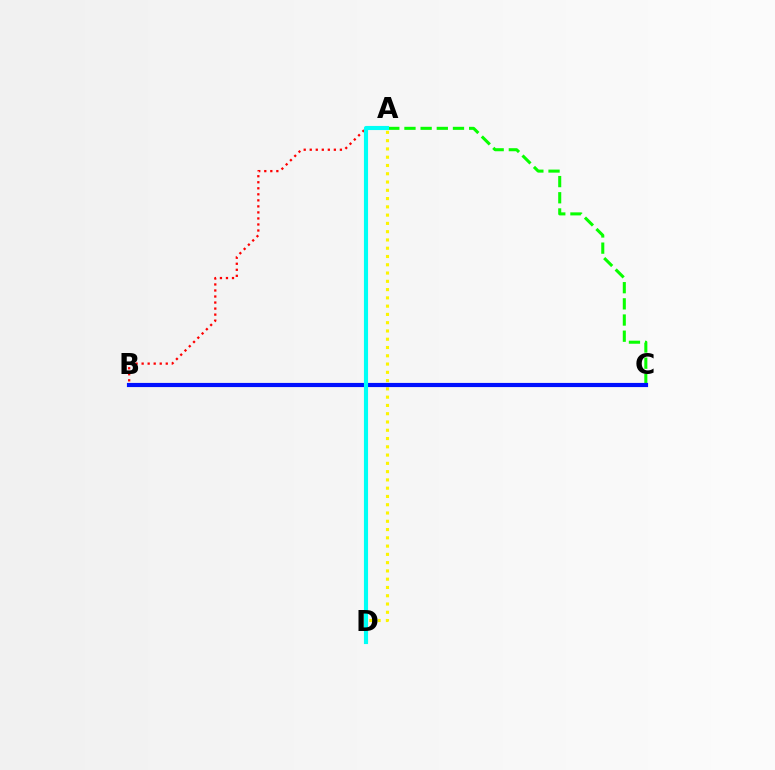{('A', 'B'): [{'color': '#ff0000', 'line_style': 'dotted', 'thickness': 1.64}], ('A', 'C'): [{'color': '#08ff00', 'line_style': 'dashed', 'thickness': 2.2}], ('B', 'C'): [{'color': '#ee00ff', 'line_style': 'dotted', 'thickness': 2.82}, {'color': '#0010ff', 'line_style': 'solid', 'thickness': 2.99}], ('A', 'D'): [{'color': '#fcf500', 'line_style': 'dotted', 'thickness': 2.25}, {'color': '#00fff6', 'line_style': 'solid', 'thickness': 2.96}]}